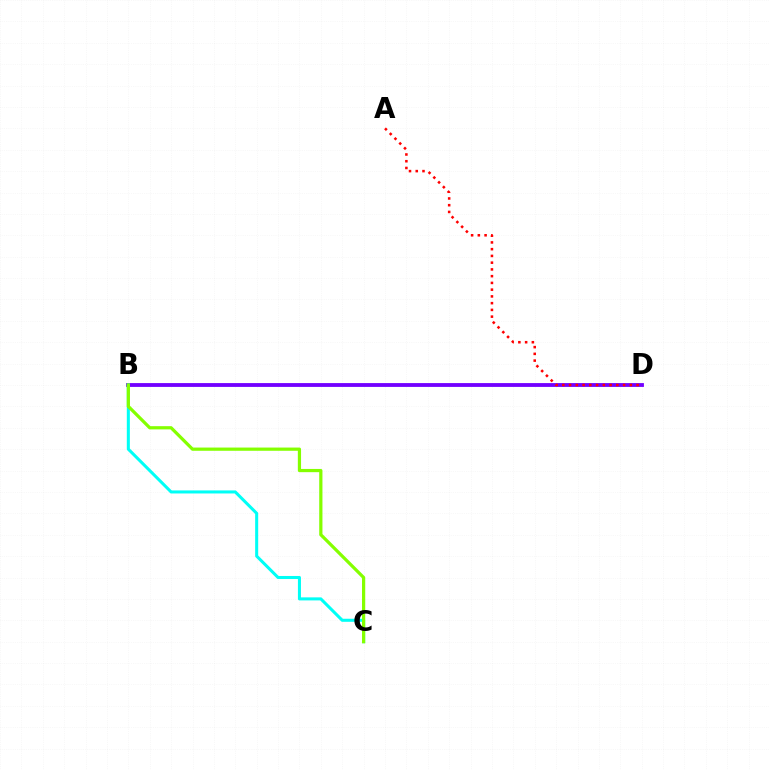{('B', 'D'): [{'color': '#7200ff', 'line_style': 'solid', 'thickness': 2.75}], ('A', 'D'): [{'color': '#ff0000', 'line_style': 'dotted', 'thickness': 1.83}], ('B', 'C'): [{'color': '#00fff6', 'line_style': 'solid', 'thickness': 2.19}, {'color': '#84ff00', 'line_style': 'solid', 'thickness': 2.32}]}